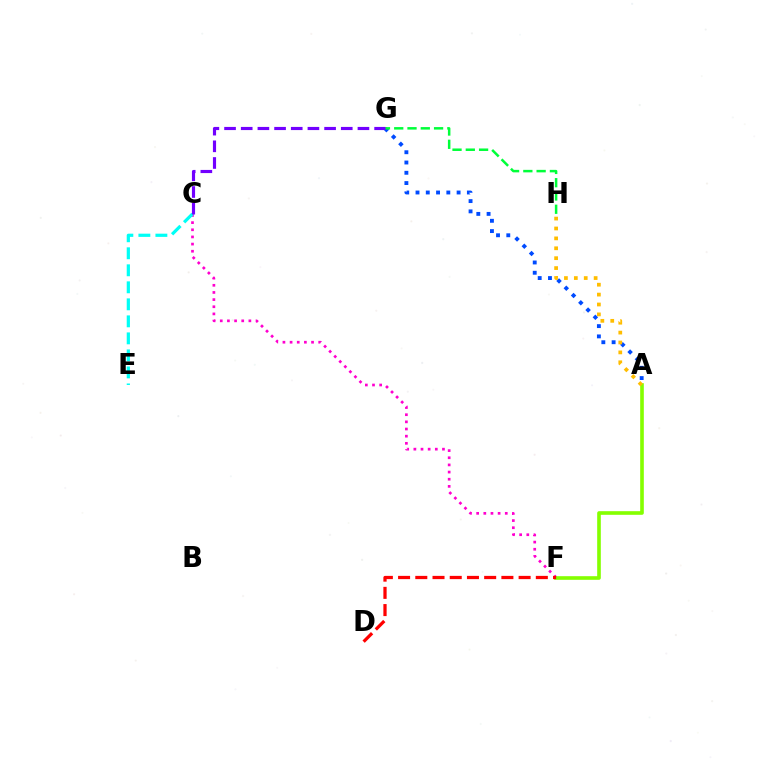{('C', 'F'): [{'color': '#ff00cf', 'line_style': 'dotted', 'thickness': 1.94}], ('A', 'G'): [{'color': '#004bff', 'line_style': 'dotted', 'thickness': 2.79}], ('G', 'H'): [{'color': '#00ff39', 'line_style': 'dashed', 'thickness': 1.8}], ('A', 'F'): [{'color': '#84ff00', 'line_style': 'solid', 'thickness': 2.62}], ('D', 'F'): [{'color': '#ff0000', 'line_style': 'dashed', 'thickness': 2.34}], ('A', 'H'): [{'color': '#ffbd00', 'line_style': 'dotted', 'thickness': 2.69}], ('C', 'E'): [{'color': '#00fff6', 'line_style': 'dashed', 'thickness': 2.31}], ('C', 'G'): [{'color': '#7200ff', 'line_style': 'dashed', 'thickness': 2.27}]}